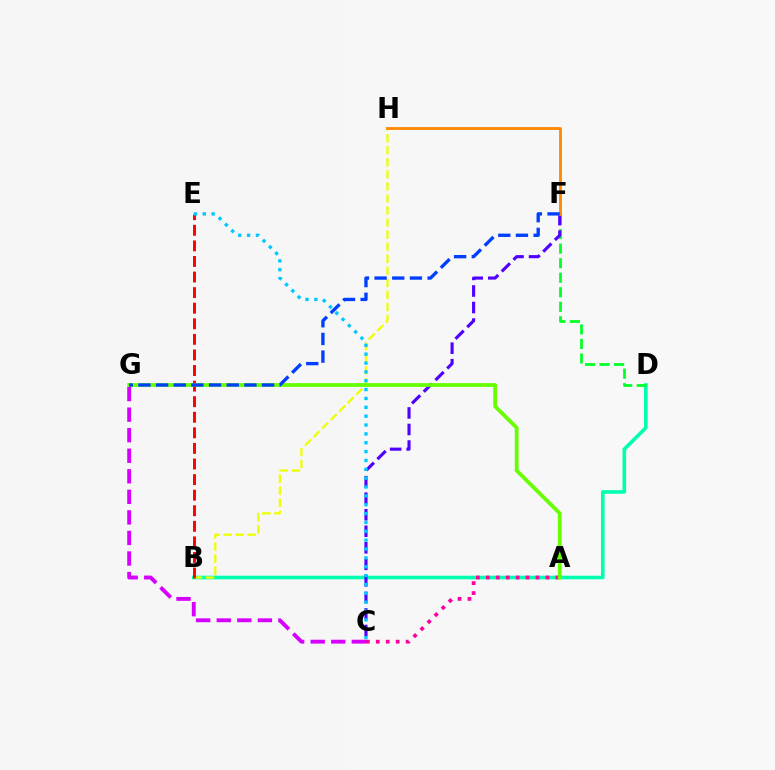{('B', 'D'): [{'color': '#00ffaf', 'line_style': 'solid', 'thickness': 2.6}], ('A', 'C'): [{'color': '#ff00a0', 'line_style': 'dotted', 'thickness': 2.7}], ('B', 'H'): [{'color': '#eeff00', 'line_style': 'dashed', 'thickness': 1.64}], ('D', 'F'): [{'color': '#00ff27', 'line_style': 'dashed', 'thickness': 1.97}], ('B', 'E'): [{'color': '#ff0000', 'line_style': 'dashed', 'thickness': 2.12}], ('C', 'F'): [{'color': '#4f00ff', 'line_style': 'dashed', 'thickness': 2.25}], ('A', 'G'): [{'color': '#66ff00', 'line_style': 'solid', 'thickness': 2.7}], ('C', 'E'): [{'color': '#00c7ff', 'line_style': 'dotted', 'thickness': 2.41}], ('F', 'H'): [{'color': '#ff8800', 'line_style': 'solid', 'thickness': 2.03}], ('F', 'G'): [{'color': '#003fff', 'line_style': 'dashed', 'thickness': 2.4}], ('C', 'G'): [{'color': '#d600ff', 'line_style': 'dashed', 'thickness': 2.79}]}